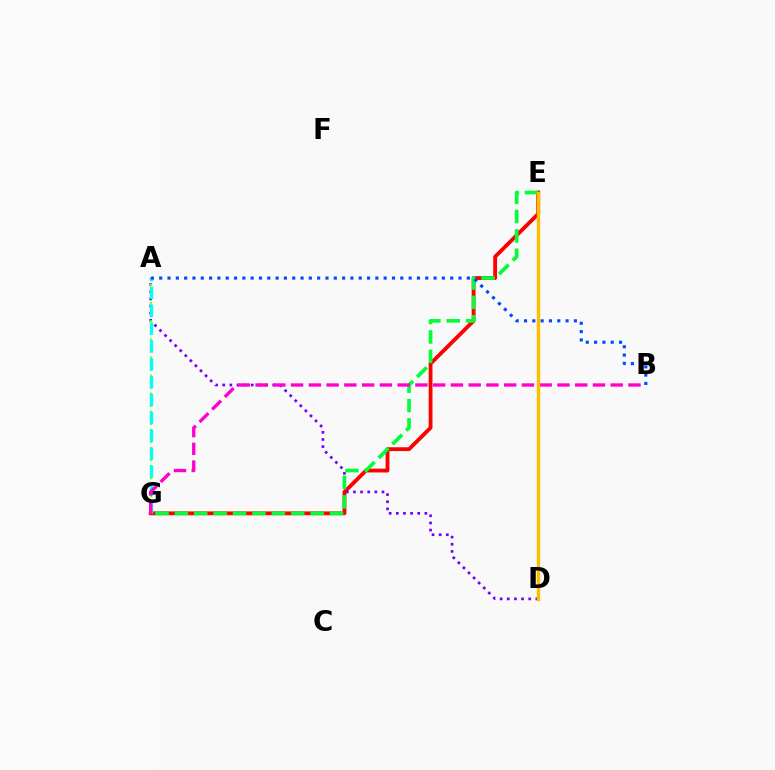{('E', 'G'): [{'color': '#ff0000', 'line_style': 'solid', 'thickness': 2.76}, {'color': '#00ff39', 'line_style': 'dashed', 'thickness': 2.63}], ('A', 'D'): [{'color': '#7200ff', 'line_style': 'dotted', 'thickness': 1.94}], ('A', 'G'): [{'color': '#84ff00', 'line_style': 'dotted', 'thickness': 1.64}, {'color': '#00fff6', 'line_style': 'dashed', 'thickness': 2.43}], ('A', 'B'): [{'color': '#004bff', 'line_style': 'dotted', 'thickness': 2.26}], ('B', 'G'): [{'color': '#ff00cf', 'line_style': 'dashed', 'thickness': 2.41}], ('D', 'E'): [{'color': '#ffbd00', 'line_style': 'solid', 'thickness': 2.46}]}